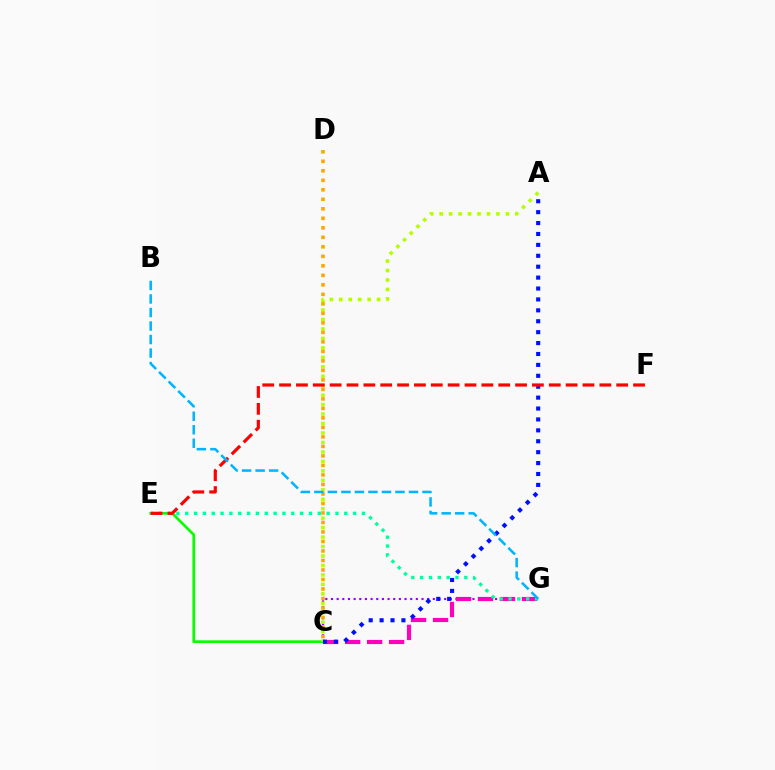{('C', 'G'): [{'color': '#9b00ff', 'line_style': 'dotted', 'thickness': 1.54}, {'color': '#ff00bd', 'line_style': 'dashed', 'thickness': 2.99}], ('C', 'E'): [{'color': '#08ff00', 'line_style': 'solid', 'thickness': 1.94}], ('E', 'G'): [{'color': '#00ff9d', 'line_style': 'dotted', 'thickness': 2.4}], ('A', 'C'): [{'color': '#b3ff00', 'line_style': 'dotted', 'thickness': 2.57}, {'color': '#0010ff', 'line_style': 'dotted', 'thickness': 2.96}], ('C', 'D'): [{'color': '#ffa500', 'line_style': 'dotted', 'thickness': 2.58}], ('E', 'F'): [{'color': '#ff0000', 'line_style': 'dashed', 'thickness': 2.29}], ('B', 'G'): [{'color': '#00b5ff', 'line_style': 'dashed', 'thickness': 1.84}]}